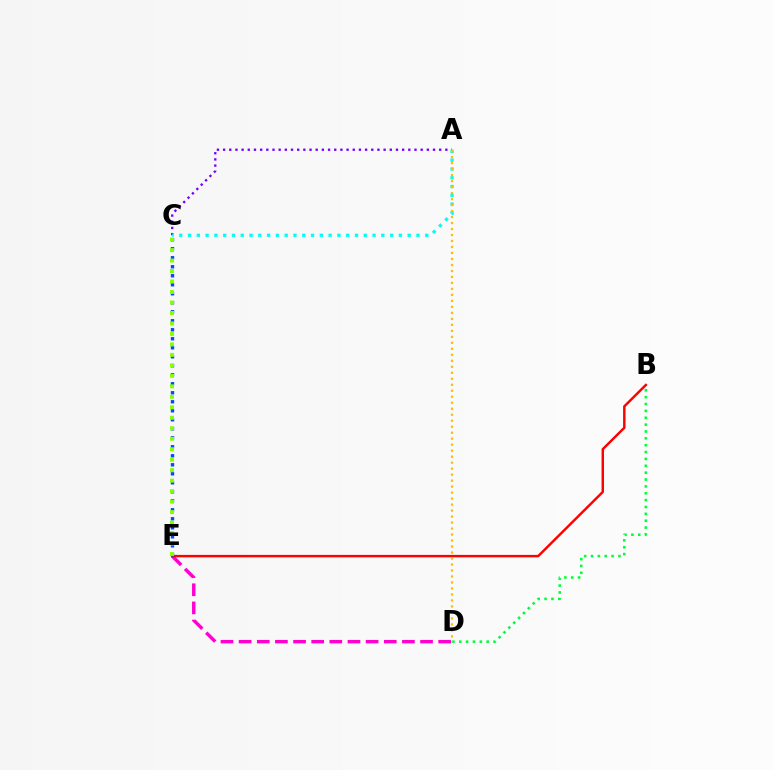{('B', 'D'): [{'color': '#00ff39', 'line_style': 'dotted', 'thickness': 1.86}], ('D', 'E'): [{'color': '#ff00cf', 'line_style': 'dashed', 'thickness': 2.46}], ('B', 'E'): [{'color': '#ff0000', 'line_style': 'solid', 'thickness': 1.76}], ('C', 'E'): [{'color': '#004bff', 'line_style': 'dotted', 'thickness': 2.45}, {'color': '#84ff00', 'line_style': 'dotted', 'thickness': 2.85}], ('A', 'C'): [{'color': '#7200ff', 'line_style': 'dotted', 'thickness': 1.68}, {'color': '#00fff6', 'line_style': 'dotted', 'thickness': 2.39}], ('A', 'D'): [{'color': '#ffbd00', 'line_style': 'dotted', 'thickness': 1.63}]}